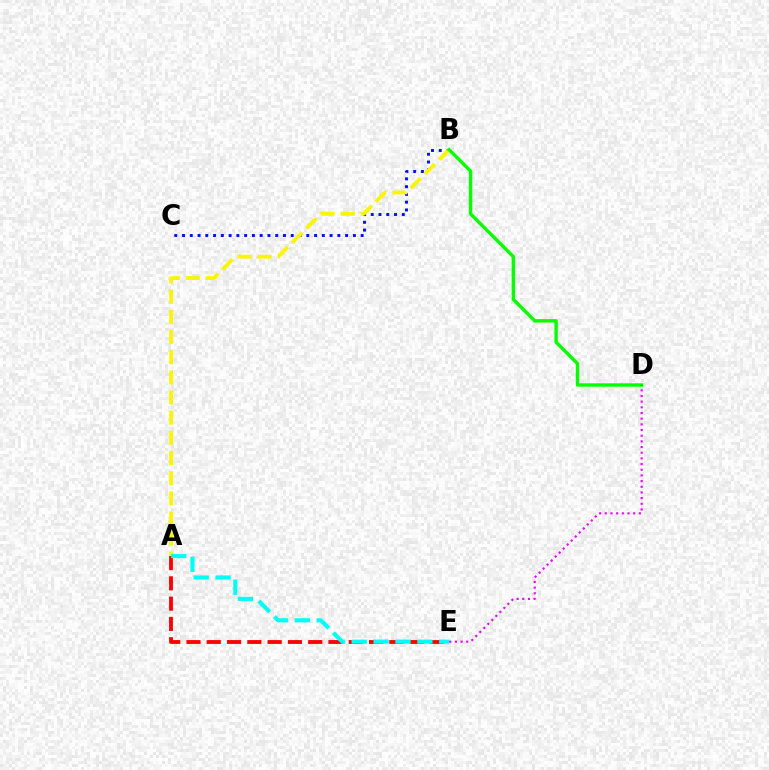{('B', 'C'): [{'color': '#0010ff', 'line_style': 'dotted', 'thickness': 2.11}], ('A', 'E'): [{'color': '#ff0000', 'line_style': 'dashed', 'thickness': 2.76}, {'color': '#00fff6', 'line_style': 'dashed', 'thickness': 2.98}], ('A', 'B'): [{'color': '#fcf500', 'line_style': 'dashed', 'thickness': 2.74}], ('B', 'D'): [{'color': '#08ff00', 'line_style': 'solid', 'thickness': 2.45}], ('D', 'E'): [{'color': '#ee00ff', 'line_style': 'dotted', 'thickness': 1.54}]}